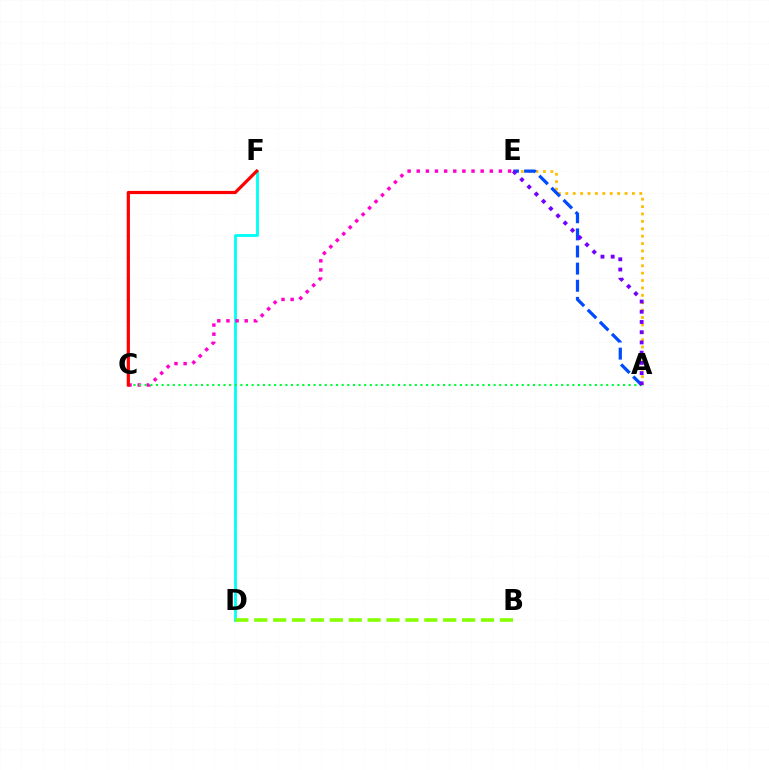{('A', 'E'): [{'color': '#ffbd00', 'line_style': 'dotted', 'thickness': 2.01}, {'color': '#004bff', 'line_style': 'dashed', 'thickness': 2.33}, {'color': '#7200ff', 'line_style': 'dotted', 'thickness': 2.78}], ('D', 'F'): [{'color': '#00fff6', 'line_style': 'solid', 'thickness': 2.03}], ('B', 'D'): [{'color': '#84ff00', 'line_style': 'dashed', 'thickness': 2.57}], ('C', 'E'): [{'color': '#ff00cf', 'line_style': 'dotted', 'thickness': 2.48}], ('A', 'C'): [{'color': '#00ff39', 'line_style': 'dotted', 'thickness': 1.53}], ('C', 'F'): [{'color': '#ff0000', 'line_style': 'solid', 'thickness': 2.31}]}